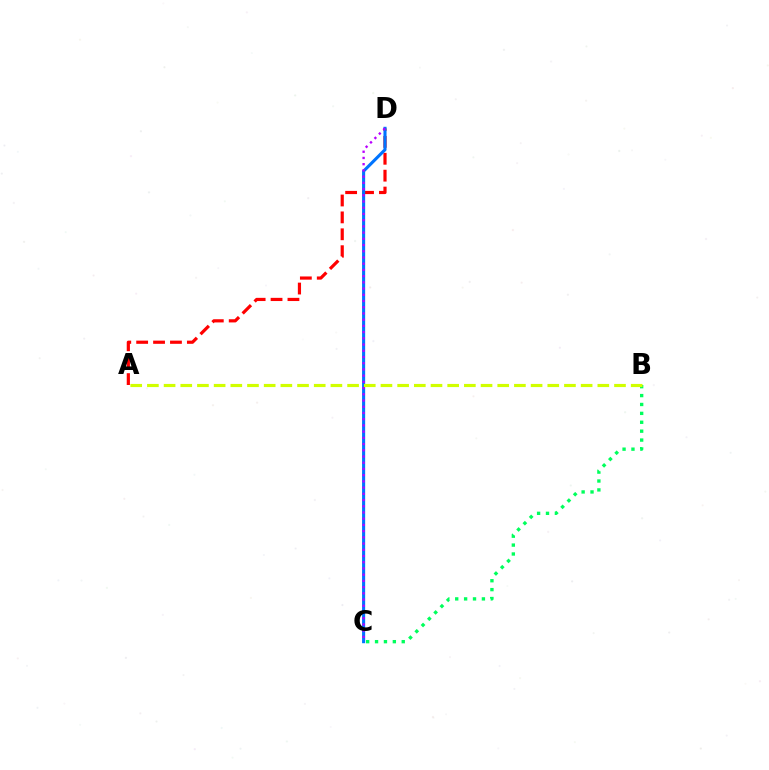{('B', 'C'): [{'color': '#00ff5c', 'line_style': 'dotted', 'thickness': 2.42}], ('A', 'D'): [{'color': '#ff0000', 'line_style': 'dashed', 'thickness': 2.3}], ('C', 'D'): [{'color': '#0074ff', 'line_style': 'solid', 'thickness': 2.22}, {'color': '#b900ff', 'line_style': 'dotted', 'thickness': 1.69}], ('A', 'B'): [{'color': '#d1ff00', 'line_style': 'dashed', 'thickness': 2.27}]}